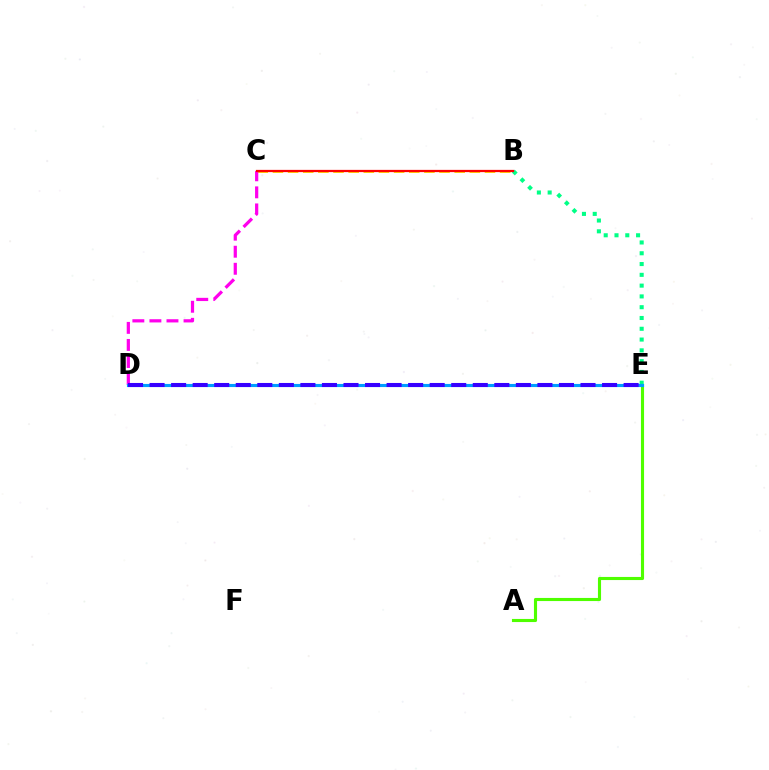{('A', 'E'): [{'color': '#4fff00', 'line_style': 'solid', 'thickness': 2.24}], ('B', 'E'): [{'color': '#00ff86', 'line_style': 'dotted', 'thickness': 2.93}], ('B', 'C'): [{'color': '#ffd500', 'line_style': 'dashed', 'thickness': 2.06}, {'color': '#ff0000', 'line_style': 'solid', 'thickness': 1.62}], ('C', 'D'): [{'color': '#ff00ed', 'line_style': 'dashed', 'thickness': 2.32}], ('D', 'E'): [{'color': '#009eff', 'line_style': 'solid', 'thickness': 2.25}, {'color': '#3700ff', 'line_style': 'dashed', 'thickness': 2.93}]}